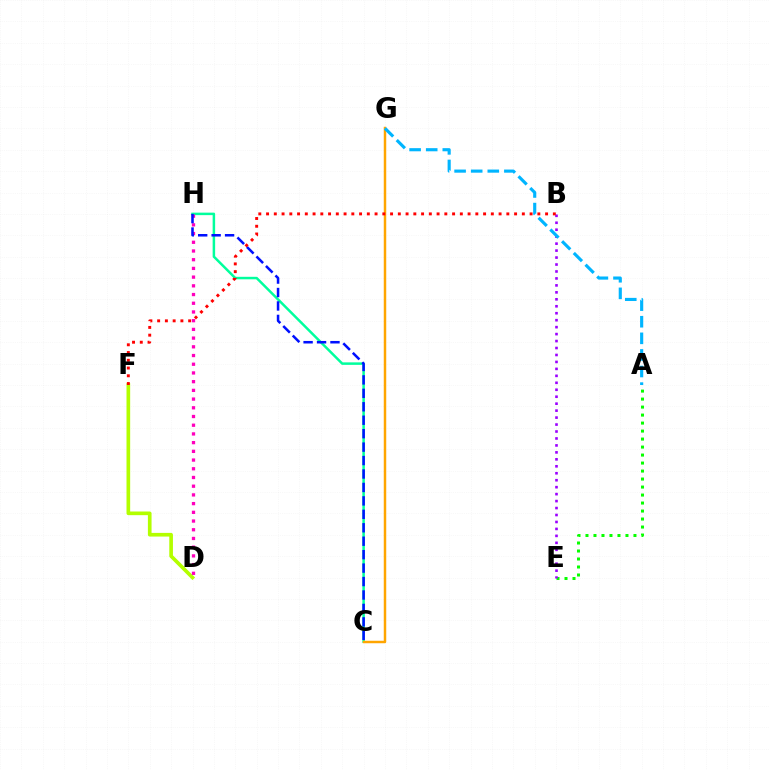{('A', 'E'): [{'color': '#08ff00', 'line_style': 'dotted', 'thickness': 2.17}], ('B', 'E'): [{'color': '#9b00ff', 'line_style': 'dotted', 'thickness': 1.89}], ('C', 'H'): [{'color': '#00ff9d', 'line_style': 'solid', 'thickness': 1.8}, {'color': '#0010ff', 'line_style': 'dashed', 'thickness': 1.83}], ('D', 'F'): [{'color': '#b3ff00', 'line_style': 'solid', 'thickness': 2.64}], ('D', 'H'): [{'color': '#ff00bd', 'line_style': 'dotted', 'thickness': 2.37}], ('C', 'G'): [{'color': '#ffa500', 'line_style': 'solid', 'thickness': 1.78}], ('A', 'G'): [{'color': '#00b5ff', 'line_style': 'dashed', 'thickness': 2.25}], ('B', 'F'): [{'color': '#ff0000', 'line_style': 'dotted', 'thickness': 2.11}]}